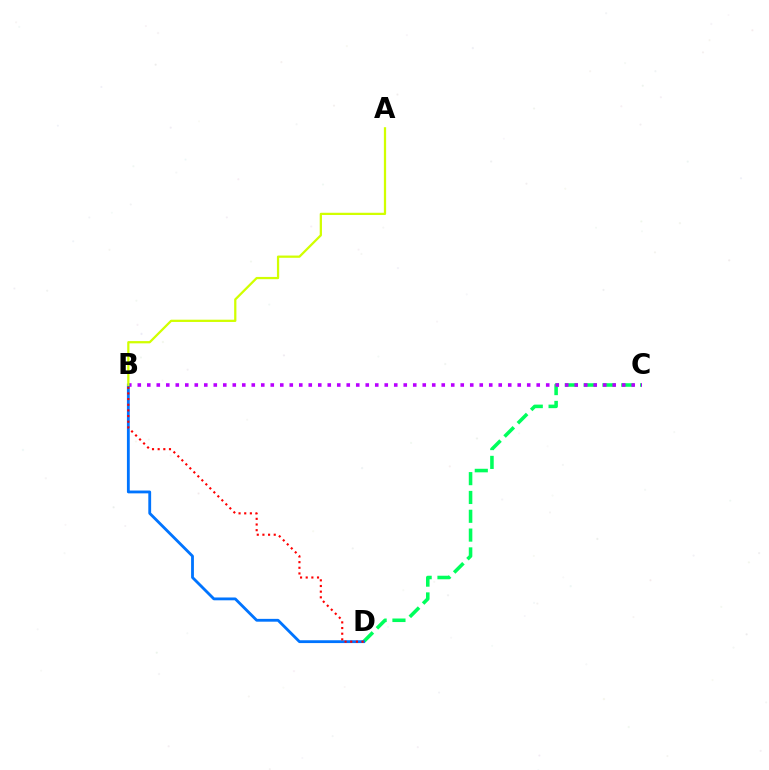{('C', 'D'): [{'color': '#00ff5c', 'line_style': 'dashed', 'thickness': 2.56}], ('B', 'C'): [{'color': '#b900ff', 'line_style': 'dotted', 'thickness': 2.58}], ('B', 'D'): [{'color': '#0074ff', 'line_style': 'solid', 'thickness': 2.03}, {'color': '#ff0000', 'line_style': 'dotted', 'thickness': 1.54}], ('A', 'B'): [{'color': '#d1ff00', 'line_style': 'solid', 'thickness': 1.62}]}